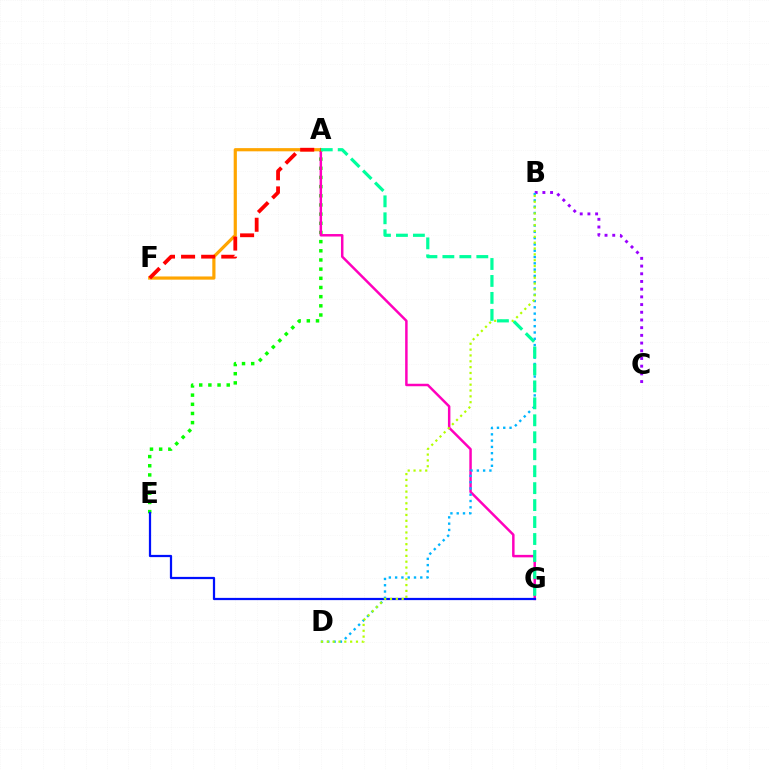{('A', 'E'): [{'color': '#08ff00', 'line_style': 'dotted', 'thickness': 2.49}], ('A', 'G'): [{'color': '#ff00bd', 'line_style': 'solid', 'thickness': 1.79}, {'color': '#00ff9d', 'line_style': 'dashed', 'thickness': 2.3}], ('A', 'F'): [{'color': '#ffa500', 'line_style': 'solid', 'thickness': 2.3}, {'color': '#ff0000', 'line_style': 'dashed', 'thickness': 2.73}], ('B', 'C'): [{'color': '#9b00ff', 'line_style': 'dotted', 'thickness': 2.09}], ('E', 'G'): [{'color': '#0010ff', 'line_style': 'solid', 'thickness': 1.61}], ('B', 'D'): [{'color': '#00b5ff', 'line_style': 'dotted', 'thickness': 1.71}, {'color': '#b3ff00', 'line_style': 'dotted', 'thickness': 1.59}]}